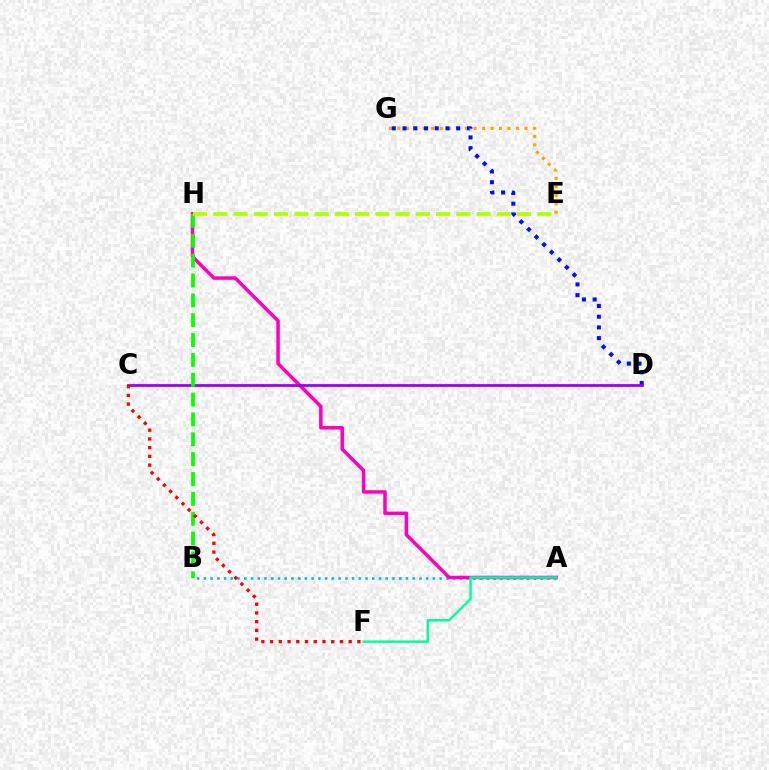{('E', 'G'): [{'color': '#ffa500', 'line_style': 'dotted', 'thickness': 2.3}], ('A', 'B'): [{'color': '#00b5ff', 'line_style': 'dotted', 'thickness': 1.83}], ('A', 'H'): [{'color': '#ff00bd', 'line_style': 'solid', 'thickness': 2.52}], ('D', 'G'): [{'color': '#0010ff', 'line_style': 'dotted', 'thickness': 2.91}], ('C', 'D'): [{'color': '#9b00ff', 'line_style': 'solid', 'thickness': 2.01}], ('A', 'F'): [{'color': '#00ff9d', 'line_style': 'solid', 'thickness': 1.77}], ('B', 'H'): [{'color': '#08ff00', 'line_style': 'dashed', 'thickness': 2.7}], ('C', 'F'): [{'color': '#ff0000', 'line_style': 'dotted', 'thickness': 2.37}], ('E', 'H'): [{'color': '#b3ff00', 'line_style': 'dashed', 'thickness': 2.75}]}